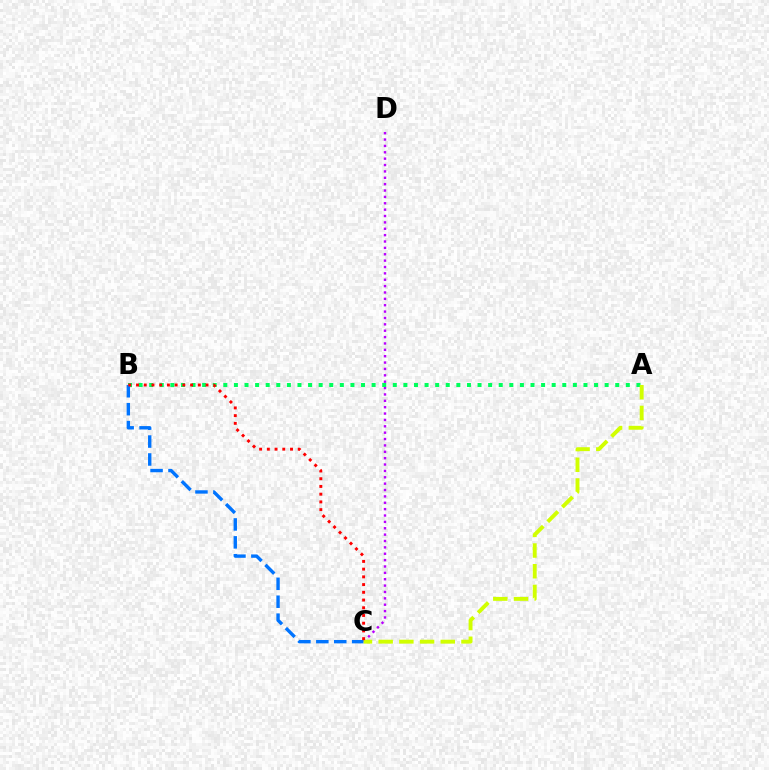{('C', 'D'): [{'color': '#b900ff', 'line_style': 'dotted', 'thickness': 1.73}], ('A', 'B'): [{'color': '#00ff5c', 'line_style': 'dotted', 'thickness': 2.88}], ('B', 'C'): [{'color': '#0074ff', 'line_style': 'dashed', 'thickness': 2.43}, {'color': '#ff0000', 'line_style': 'dotted', 'thickness': 2.1}], ('A', 'C'): [{'color': '#d1ff00', 'line_style': 'dashed', 'thickness': 2.81}]}